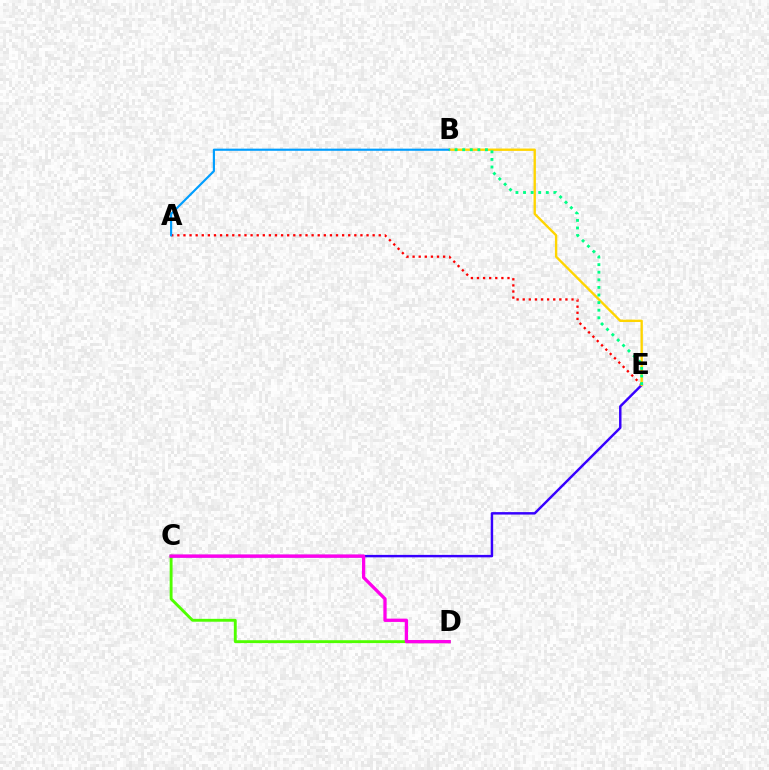{('C', 'D'): [{'color': '#4fff00', 'line_style': 'solid', 'thickness': 2.08}, {'color': '#ff00ed', 'line_style': 'solid', 'thickness': 2.37}], ('A', 'E'): [{'color': '#ff0000', 'line_style': 'dotted', 'thickness': 1.66}], ('C', 'E'): [{'color': '#3700ff', 'line_style': 'solid', 'thickness': 1.76}], ('B', 'E'): [{'color': '#ffd500', 'line_style': 'solid', 'thickness': 1.7}, {'color': '#00ff86', 'line_style': 'dotted', 'thickness': 2.06}], ('A', 'B'): [{'color': '#009eff', 'line_style': 'solid', 'thickness': 1.55}]}